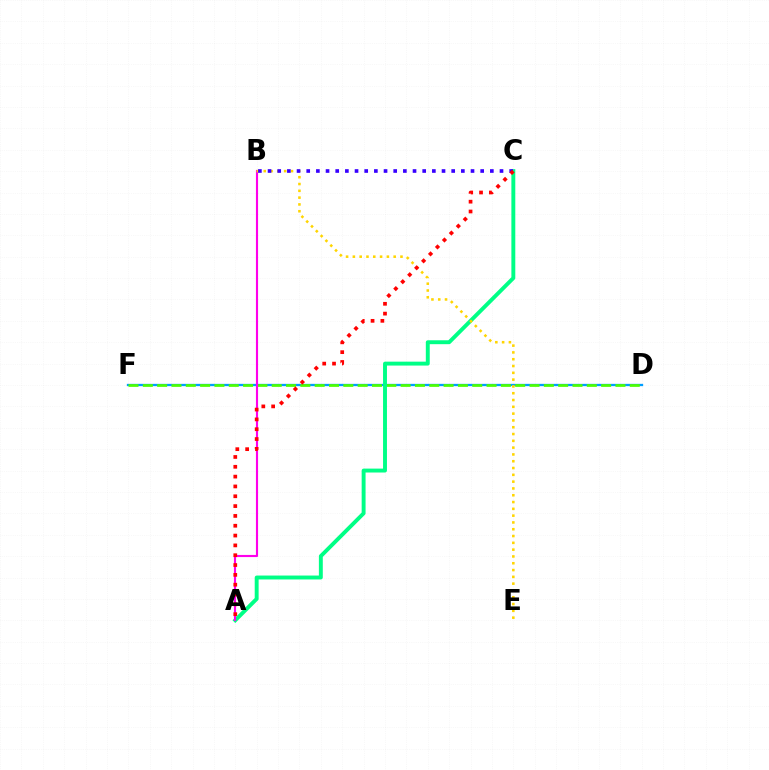{('D', 'F'): [{'color': '#009eff', 'line_style': 'solid', 'thickness': 1.66}, {'color': '#4fff00', 'line_style': 'dashed', 'thickness': 1.95}], ('A', 'C'): [{'color': '#00ff86', 'line_style': 'solid', 'thickness': 2.82}, {'color': '#ff0000', 'line_style': 'dotted', 'thickness': 2.67}], ('A', 'B'): [{'color': '#ff00ed', 'line_style': 'solid', 'thickness': 1.54}], ('B', 'E'): [{'color': '#ffd500', 'line_style': 'dotted', 'thickness': 1.85}], ('B', 'C'): [{'color': '#3700ff', 'line_style': 'dotted', 'thickness': 2.63}]}